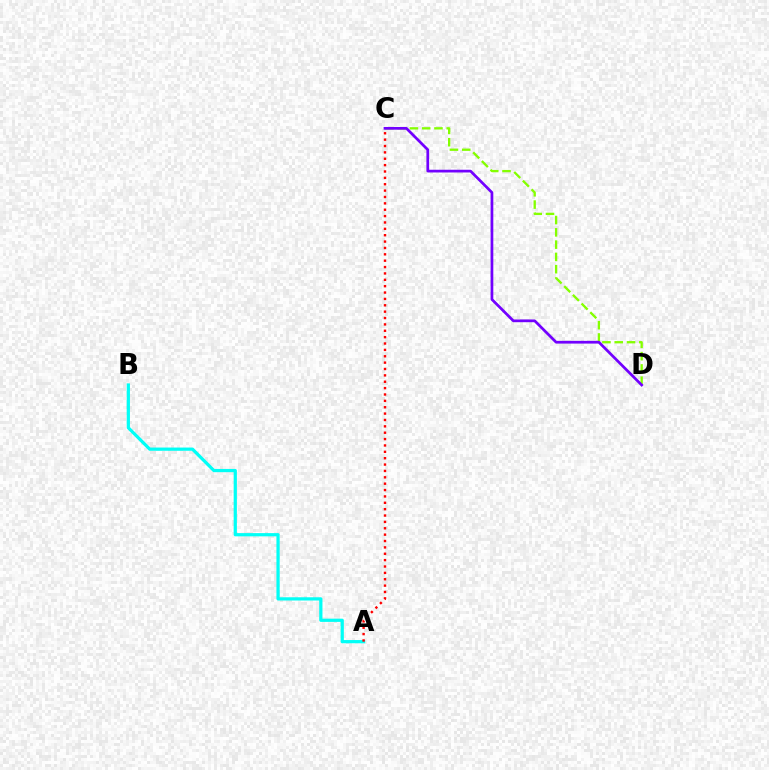{('A', 'B'): [{'color': '#00fff6', 'line_style': 'solid', 'thickness': 2.33}], ('C', 'D'): [{'color': '#84ff00', 'line_style': 'dashed', 'thickness': 1.67}, {'color': '#7200ff', 'line_style': 'solid', 'thickness': 1.96}], ('A', 'C'): [{'color': '#ff0000', 'line_style': 'dotted', 'thickness': 1.73}]}